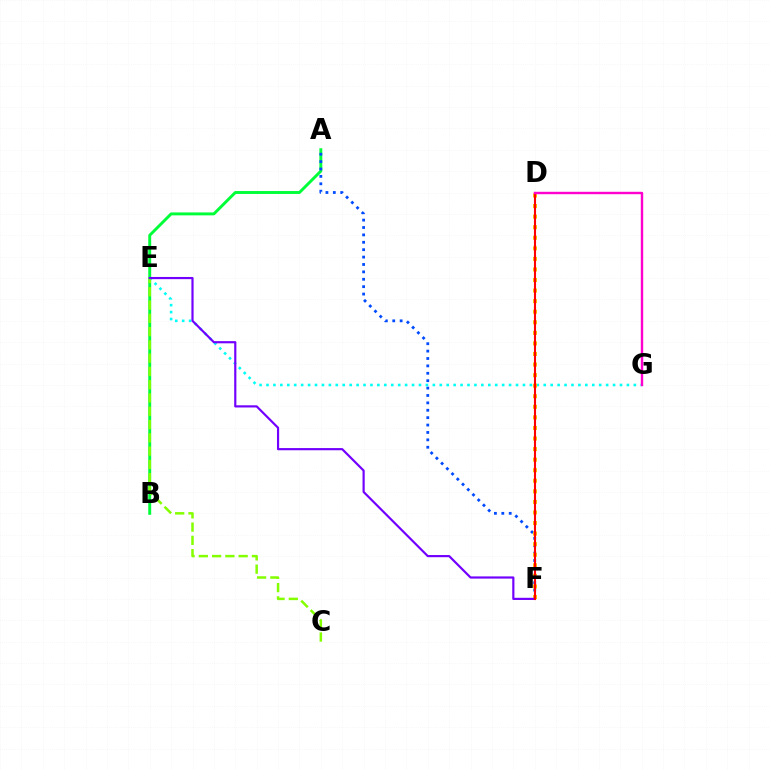{('A', 'B'): [{'color': '#00ff39', 'line_style': 'solid', 'thickness': 2.11}], ('A', 'F'): [{'color': '#004bff', 'line_style': 'dotted', 'thickness': 2.01}], ('E', 'G'): [{'color': '#00fff6', 'line_style': 'dotted', 'thickness': 1.88}], ('D', 'F'): [{'color': '#ffbd00', 'line_style': 'dotted', 'thickness': 2.87}, {'color': '#ff0000', 'line_style': 'solid', 'thickness': 1.51}], ('C', 'E'): [{'color': '#84ff00', 'line_style': 'dashed', 'thickness': 1.8}], ('E', 'F'): [{'color': '#7200ff', 'line_style': 'solid', 'thickness': 1.57}], ('D', 'G'): [{'color': '#ff00cf', 'line_style': 'solid', 'thickness': 1.73}]}